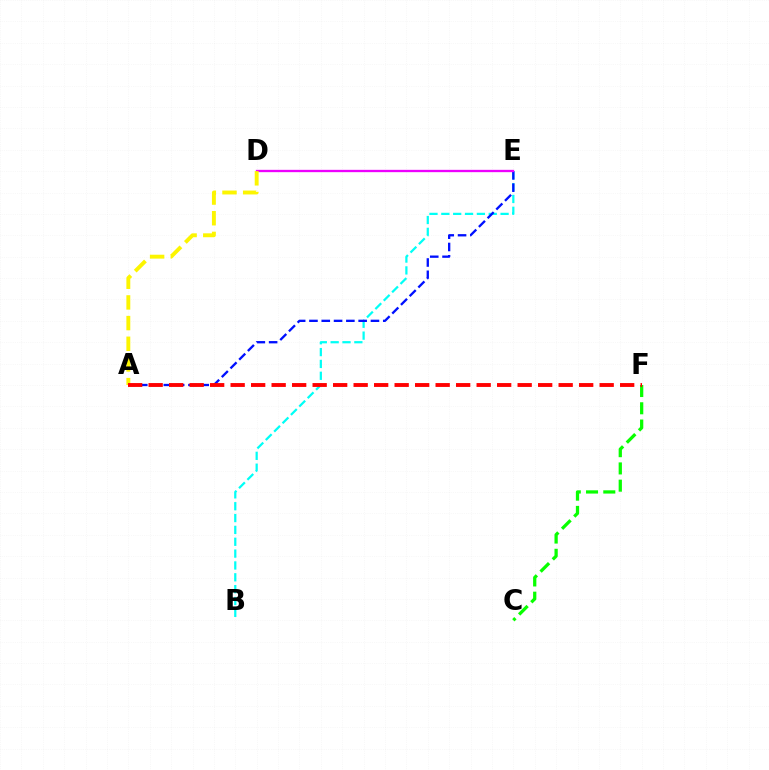{('B', 'E'): [{'color': '#00fff6', 'line_style': 'dashed', 'thickness': 1.61}], ('C', 'F'): [{'color': '#08ff00', 'line_style': 'dashed', 'thickness': 2.34}], ('A', 'E'): [{'color': '#0010ff', 'line_style': 'dashed', 'thickness': 1.67}], ('D', 'E'): [{'color': '#ee00ff', 'line_style': 'solid', 'thickness': 1.68}], ('A', 'D'): [{'color': '#fcf500', 'line_style': 'dashed', 'thickness': 2.81}], ('A', 'F'): [{'color': '#ff0000', 'line_style': 'dashed', 'thickness': 2.79}]}